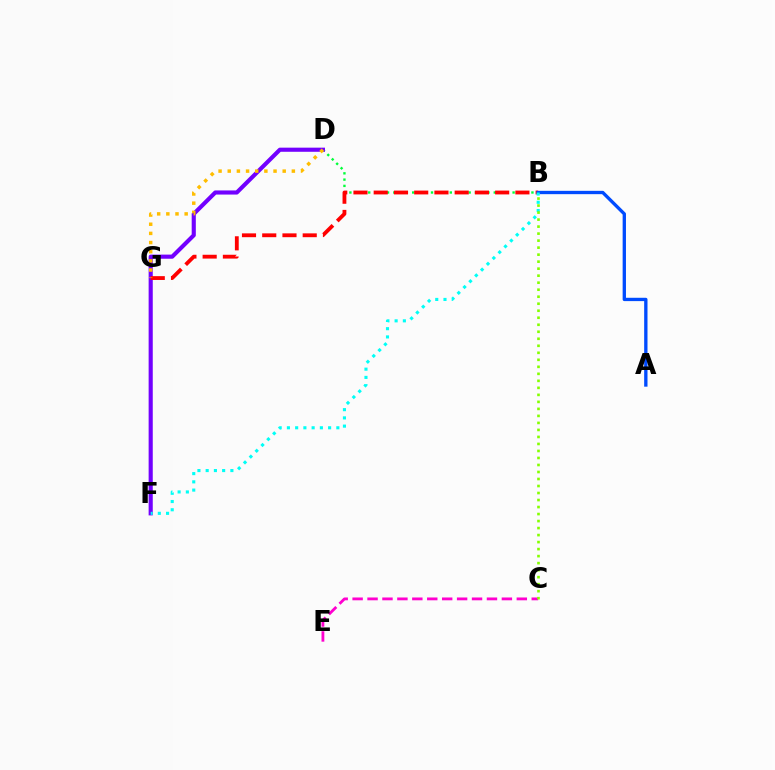{('B', 'D'): [{'color': '#00ff39', 'line_style': 'dotted', 'thickness': 1.71}], ('D', 'F'): [{'color': '#7200ff', 'line_style': 'solid', 'thickness': 2.97}], ('C', 'E'): [{'color': '#ff00cf', 'line_style': 'dashed', 'thickness': 2.03}], ('B', 'G'): [{'color': '#ff0000', 'line_style': 'dashed', 'thickness': 2.75}], ('A', 'B'): [{'color': '#004bff', 'line_style': 'solid', 'thickness': 2.4}], ('B', 'F'): [{'color': '#00fff6', 'line_style': 'dotted', 'thickness': 2.24}], ('D', 'G'): [{'color': '#ffbd00', 'line_style': 'dotted', 'thickness': 2.49}], ('B', 'C'): [{'color': '#84ff00', 'line_style': 'dotted', 'thickness': 1.9}]}